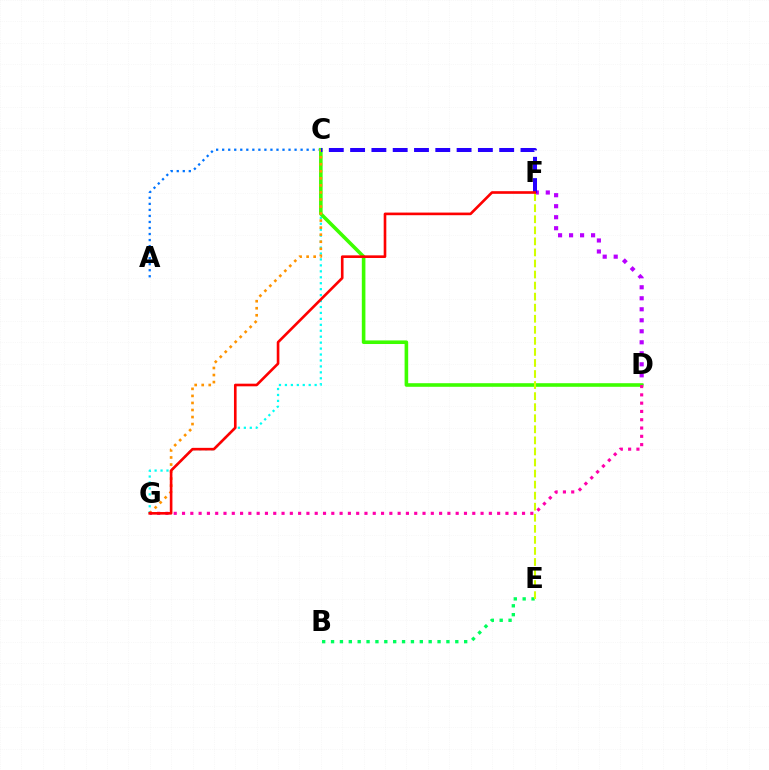{('C', 'G'): [{'color': '#00fff6', 'line_style': 'dotted', 'thickness': 1.61}, {'color': '#ff9400', 'line_style': 'dotted', 'thickness': 1.91}], ('B', 'E'): [{'color': '#00ff5c', 'line_style': 'dotted', 'thickness': 2.41}], ('D', 'F'): [{'color': '#b900ff', 'line_style': 'dotted', 'thickness': 2.99}], ('A', 'C'): [{'color': '#0074ff', 'line_style': 'dotted', 'thickness': 1.64}], ('C', 'D'): [{'color': '#3dff00', 'line_style': 'solid', 'thickness': 2.59}], ('C', 'F'): [{'color': '#2500ff', 'line_style': 'dashed', 'thickness': 2.89}], ('E', 'F'): [{'color': '#d1ff00', 'line_style': 'dashed', 'thickness': 1.5}], ('D', 'G'): [{'color': '#ff00ac', 'line_style': 'dotted', 'thickness': 2.25}], ('F', 'G'): [{'color': '#ff0000', 'line_style': 'solid', 'thickness': 1.89}]}